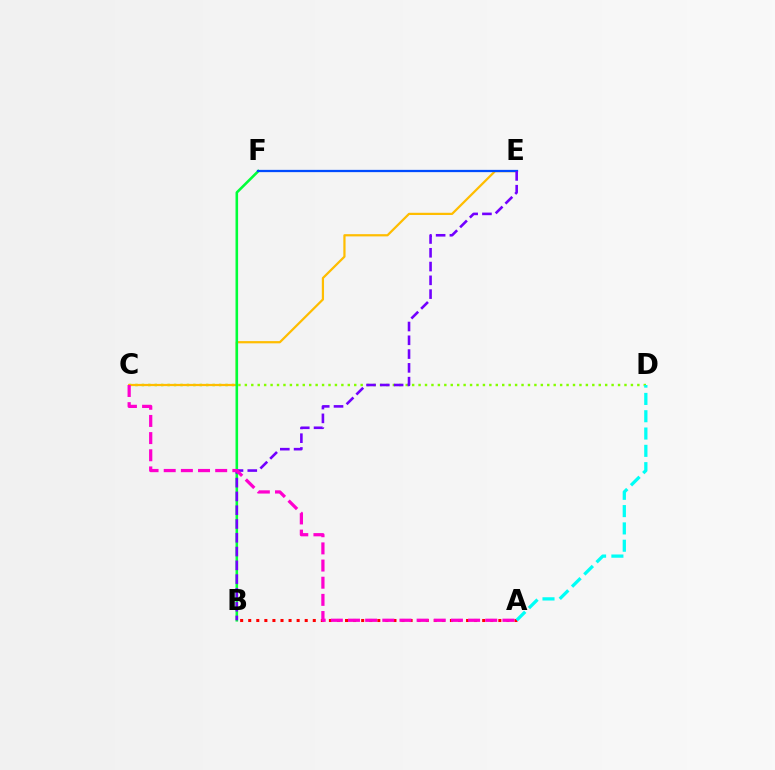{('C', 'D'): [{'color': '#84ff00', 'line_style': 'dotted', 'thickness': 1.75}], ('A', 'B'): [{'color': '#ff0000', 'line_style': 'dotted', 'thickness': 2.19}], ('C', 'E'): [{'color': '#ffbd00', 'line_style': 'solid', 'thickness': 1.6}], ('B', 'F'): [{'color': '#00ff39', 'line_style': 'solid', 'thickness': 1.86}], ('E', 'F'): [{'color': '#004bff', 'line_style': 'solid', 'thickness': 1.63}], ('B', 'E'): [{'color': '#7200ff', 'line_style': 'dashed', 'thickness': 1.87}], ('A', 'D'): [{'color': '#00fff6', 'line_style': 'dashed', 'thickness': 2.35}], ('A', 'C'): [{'color': '#ff00cf', 'line_style': 'dashed', 'thickness': 2.33}]}